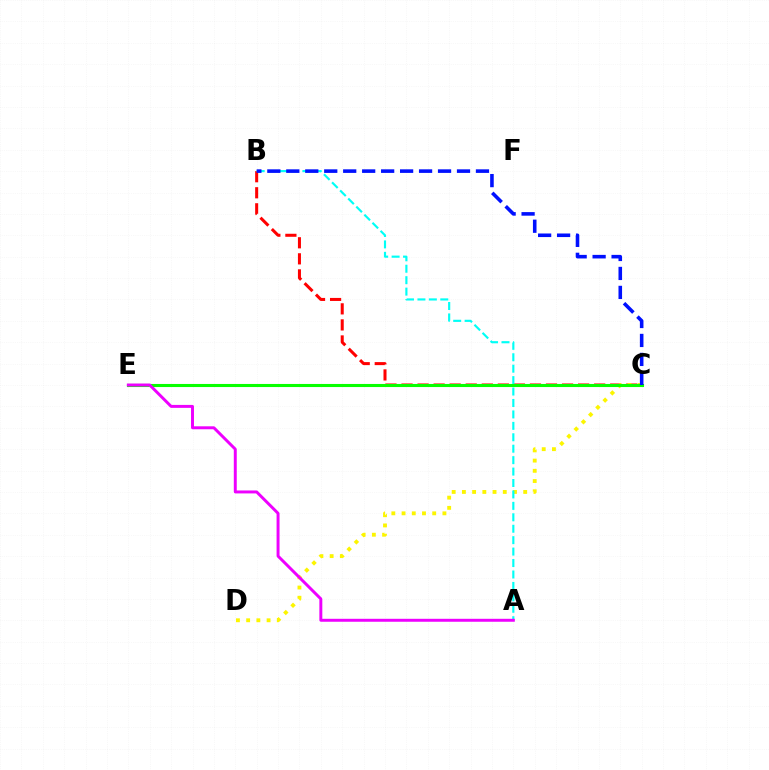{('B', 'C'): [{'color': '#ff0000', 'line_style': 'dashed', 'thickness': 2.18}, {'color': '#0010ff', 'line_style': 'dashed', 'thickness': 2.58}], ('C', 'D'): [{'color': '#fcf500', 'line_style': 'dotted', 'thickness': 2.78}], ('A', 'B'): [{'color': '#00fff6', 'line_style': 'dashed', 'thickness': 1.55}], ('C', 'E'): [{'color': '#08ff00', 'line_style': 'solid', 'thickness': 2.22}], ('A', 'E'): [{'color': '#ee00ff', 'line_style': 'solid', 'thickness': 2.13}]}